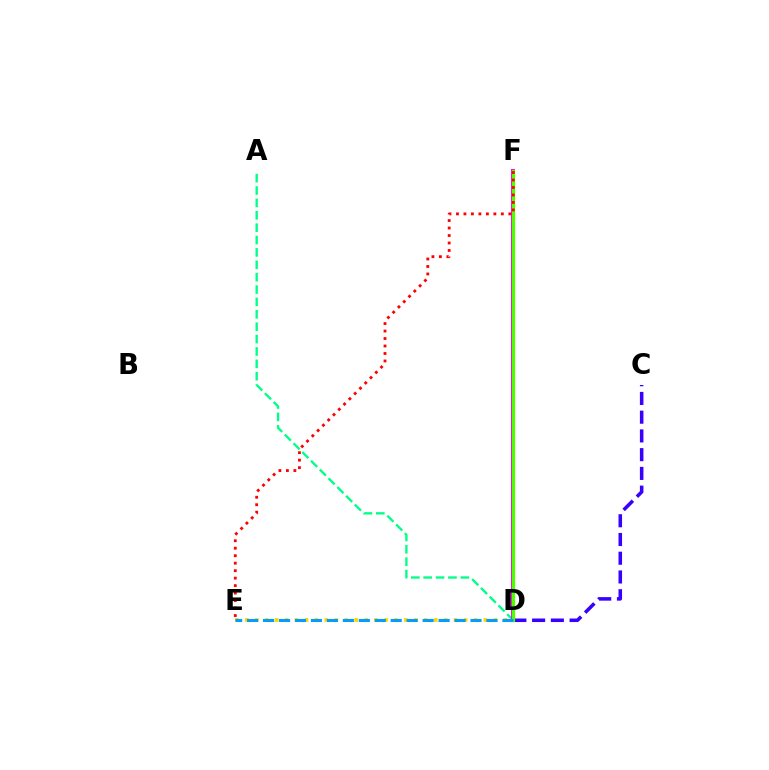{('A', 'D'): [{'color': '#00ff86', 'line_style': 'dashed', 'thickness': 1.68}], ('D', 'F'): [{'color': '#ff00ed', 'line_style': 'solid', 'thickness': 2.89}, {'color': '#4fff00', 'line_style': 'solid', 'thickness': 2.33}], ('C', 'D'): [{'color': '#3700ff', 'line_style': 'dashed', 'thickness': 2.55}], ('D', 'E'): [{'color': '#ffd500', 'line_style': 'dotted', 'thickness': 2.7}, {'color': '#009eff', 'line_style': 'dashed', 'thickness': 2.17}], ('E', 'F'): [{'color': '#ff0000', 'line_style': 'dotted', 'thickness': 2.03}]}